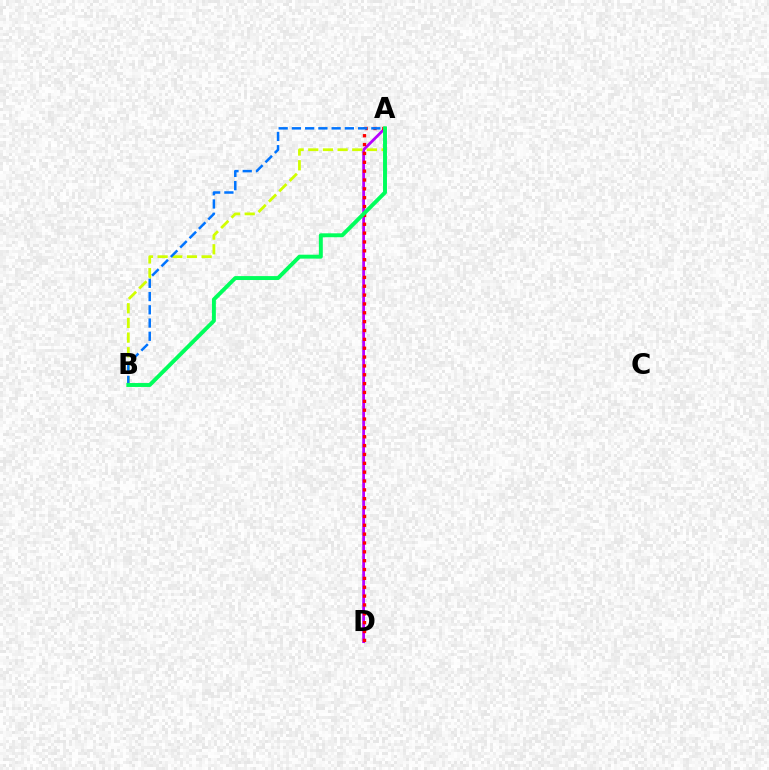{('A', 'D'): [{'color': '#b900ff', 'line_style': 'solid', 'thickness': 2.0}, {'color': '#ff0000', 'line_style': 'dotted', 'thickness': 2.41}], ('A', 'B'): [{'color': '#d1ff00', 'line_style': 'dashed', 'thickness': 1.99}, {'color': '#0074ff', 'line_style': 'dashed', 'thickness': 1.8}, {'color': '#00ff5c', 'line_style': 'solid', 'thickness': 2.83}]}